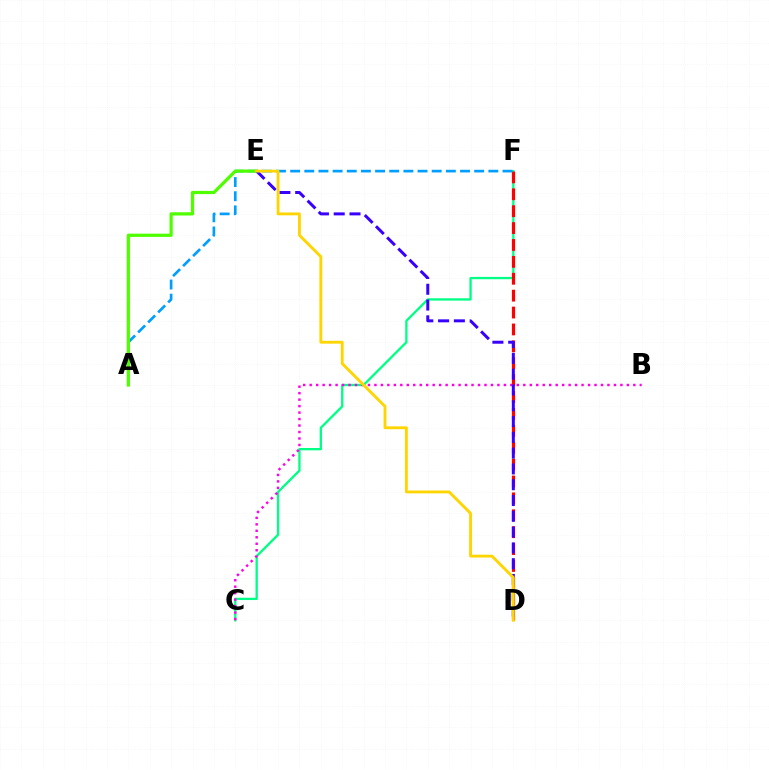{('C', 'F'): [{'color': '#00ff86', 'line_style': 'solid', 'thickness': 1.67}], ('D', 'F'): [{'color': '#ff0000', 'line_style': 'dashed', 'thickness': 2.3}], ('A', 'F'): [{'color': '#009eff', 'line_style': 'dashed', 'thickness': 1.92}], ('A', 'E'): [{'color': '#4fff00', 'line_style': 'solid', 'thickness': 2.32}], ('B', 'C'): [{'color': '#ff00ed', 'line_style': 'dotted', 'thickness': 1.76}], ('D', 'E'): [{'color': '#3700ff', 'line_style': 'dashed', 'thickness': 2.15}, {'color': '#ffd500', 'line_style': 'solid', 'thickness': 2.05}]}